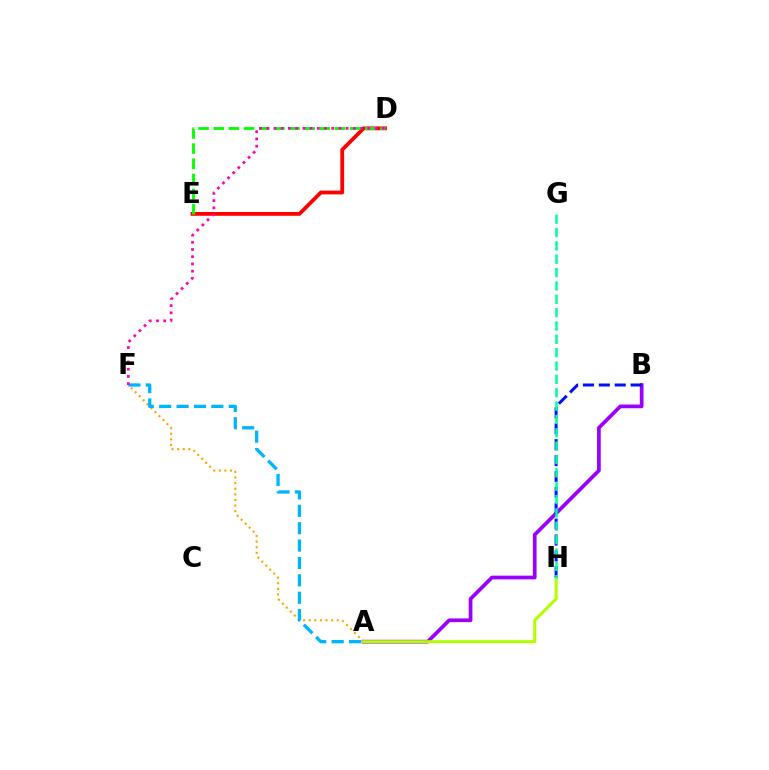{('A', 'F'): [{'color': '#ffa500', 'line_style': 'dotted', 'thickness': 1.52}, {'color': '#00b5ff', 'line_style': 'dashed', 'thickness': 2.36}], ('A', 'B'): [{'color': '#9b00ff', 'line_style': 'solid', 'thickness': 2.68}], ('A', 'H'): [{'color': '#b3ff00', 'line_style': 'solid', 'thickness': 2.18}], ('D', 'E'): [{'color': '#ff0000', 'line_style': 'solid', 'thickness': 2.73}, {'color': '#08ff00', 'line_style': 'dashed', 'thickness': 2.06}], ('B', 'H'): [{'color': '#0010ff', 'line_style': 'dashed', 'thickness': 2.16}], ('G', 'H'): [{'color': '#00ff9d', 'line_style': 'dashed', 'thickness': 1.81}], ('D', 'F'): [{'color': '#ff00bd', 'line_style': 'dotted', 'thickness': 1.96}]}